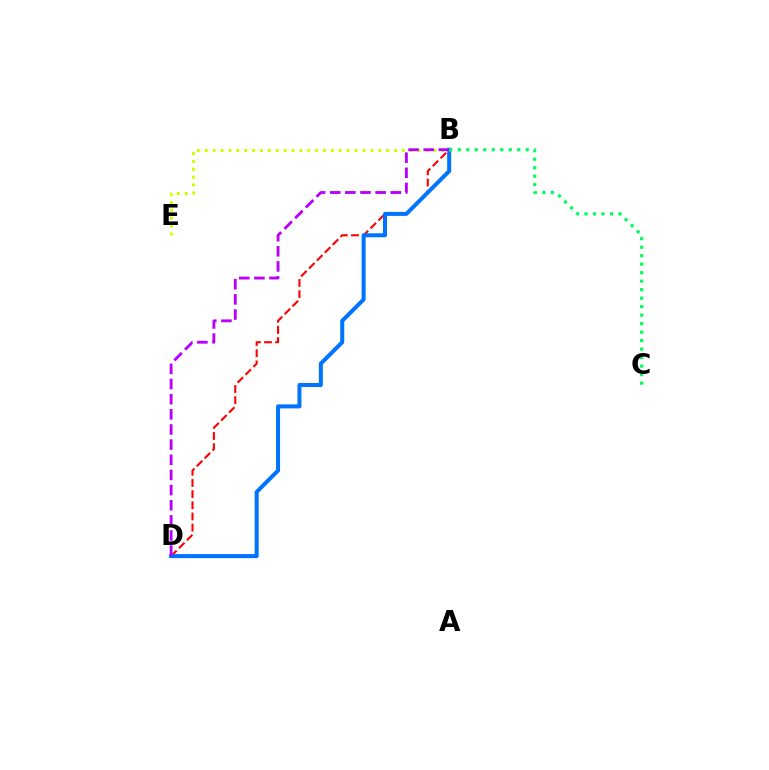{('B', 'D'): [{'color': '#ff0000', 'line_style': 'dashed', 'thickness': 1.52}, {'color': '#0074ff', 'line_style': 'solid', 'thickness': 2.89}, {'color': '#b900ff', 'line_style': 'dashed', 'thickness': 2.06}], ('B', 'E'): [{'color': '#d1ff00', 'line_style': 'dotted', 'thickness': 2.14}], ('B', 'C'): [{'color': '#00ff5c', 'line_style': 'dotted', 'thickness': 2.31}]}